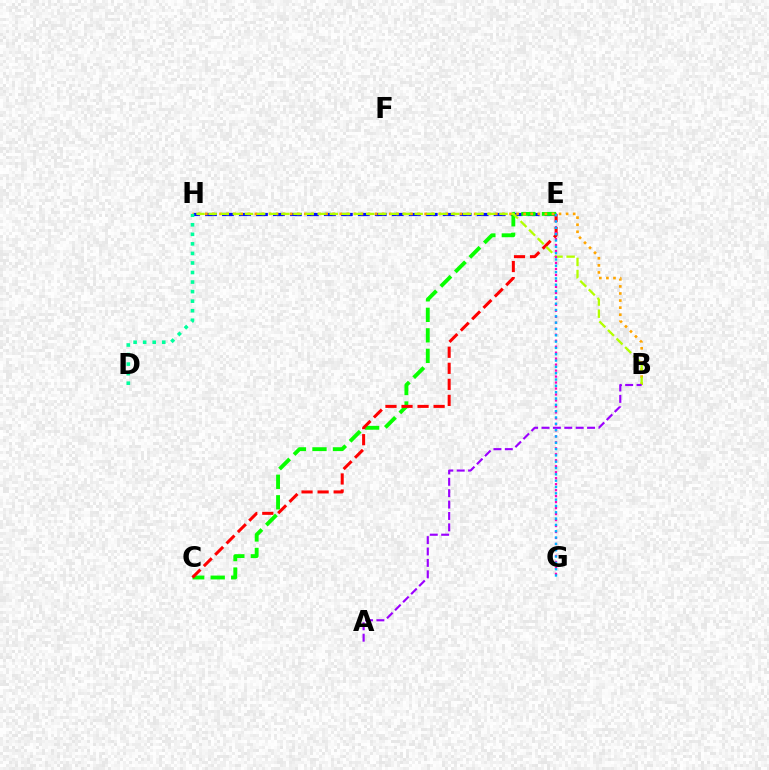{('E', 'H'): [{'color': '#0010ff', 'line_style': 'dashed', 'thickness': 2.31}], ('C', 'E'): [{'color': '#08ff00', 'line_style': 'dashed', 'thickness': 2.79}, {'color': '#ff0000', 'line_style': 'dashed', 'thickness': 2.18}], ('B', 'H'): [{'color': '#ffa500', 'line_style': 'dotted', 'thickness': 1.92}, {'color': '#b3ff00', 'line_style': 'dashed', 'thickness': 1.65}], ('E', 'G'): [{'color': '#ff00bd', 'line_style': 'dotted', 'thickness': 1.62}, {'color': '#00b5ff', 'line_style': 'dotted', 'thickness': 1.72}], ('A', 'B'): [{'color': '#9b00ff', 'line_style': 'dashed', 'thickness': 1.55}], ('D', 'H'): [{'color': '#00ff9d', 'line_style': 'dotted', 'thickness': 2.59}]}